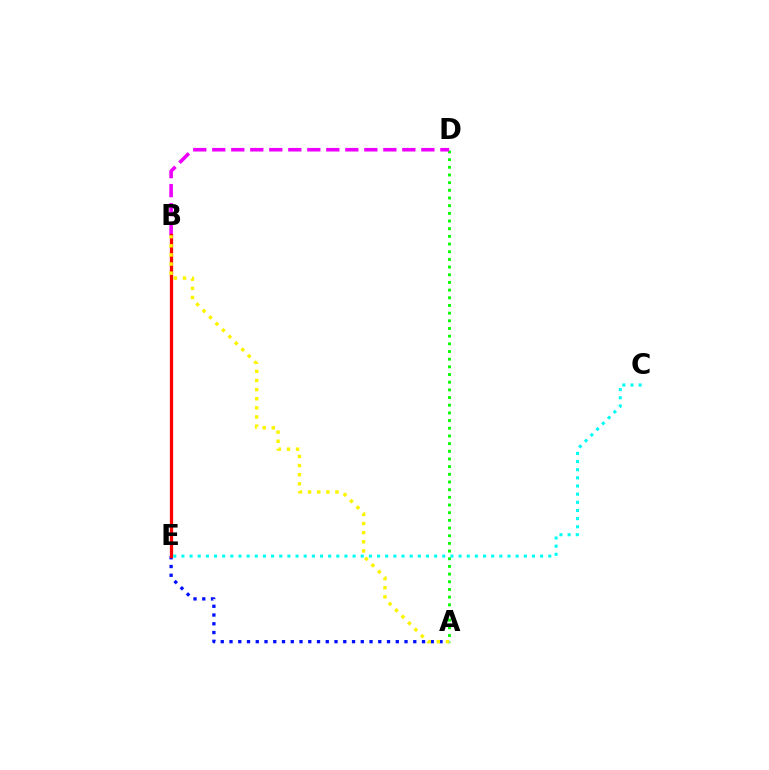{('A', 'E'): [{'color': '#0010ff', 'line_style': 'dotted', 'thickness': 2.38}], ('A', 'D'): [{'color': '#08ff00', 'line_style': 'dotted', 'thickness': 2.09}], ('B', 'D'): [{'color': '#ee00ff', 'line_style': 'dashed', 'thickness': 2.58}], ('B', 'E'): [{'color': '#ff0000', 'line_style': 'solid', 'thickness': 2.35}], ('C', 'E'): [{'color': '#00fff6', 'line_style': 'dotted', 'thickness': 2.21}], ('A', 'B'): [{'color': '#fcf500', 'line_style': 'dotted', 'thickness': 2.48}]}